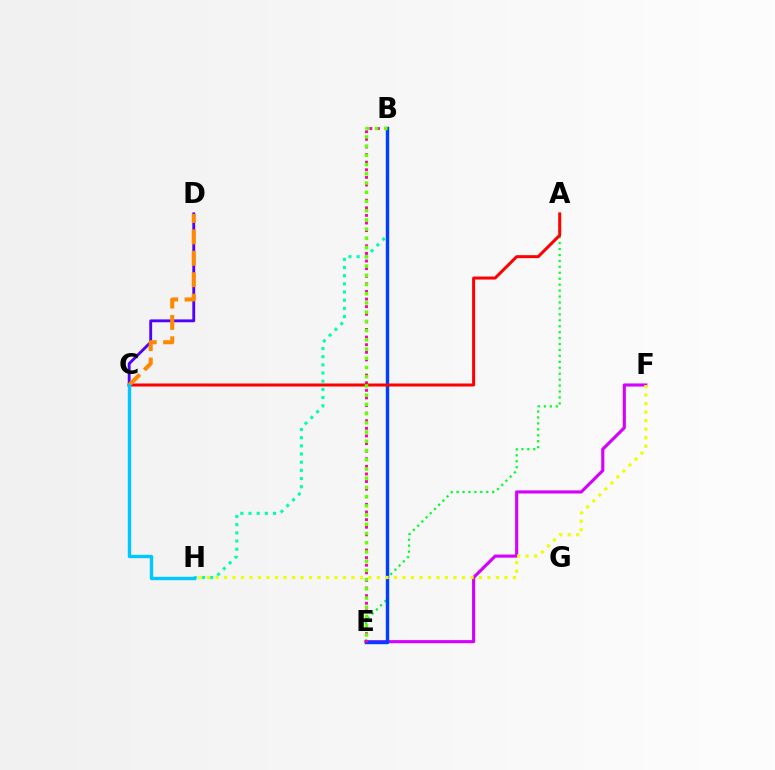{('E', 'F'): [{'color': '#d600ff', 'line_style': 'solid', 'thickness': 2.25}], ('A', 'E'): [{'color': '#00ff27', 'line_style': 'dotted', 'thickness': 1.61}], ('B', 'H'): [{'color': '#00ffaf', 'line_style': 'dotted', 'thickness': 2.22}], ('B', 'E'): [{'color': '#003fff', 'line_style': 'solid', 'thickness': 2.45}, {'color': '#ff00a0', 'line_style': 'dotted', 'thickness': 2.07}, {'color': '#66ff00', 'line_style': 'dotted', 'thickness': 2.51}], ('F', 'H'): [{'color': '#eeff00', 'line_style': 'dotted', 'thickness': 2.31}], ('A', 'C'): [{'color': '#ff0000', 'line_style': 'solid', 'thickness': 2.17}], ('C', 'D'): [{'color': '#4f00ff', 'line_style': 'solid', 'thickness': 2.05}, {'color': '#ff8800', 'line_style': 'dashed', 'thickness': 2.91}], ('C', 'H'): [{'color': '#00c7ff', 'line_style': 'solid', 'thickness': 2.43}]}